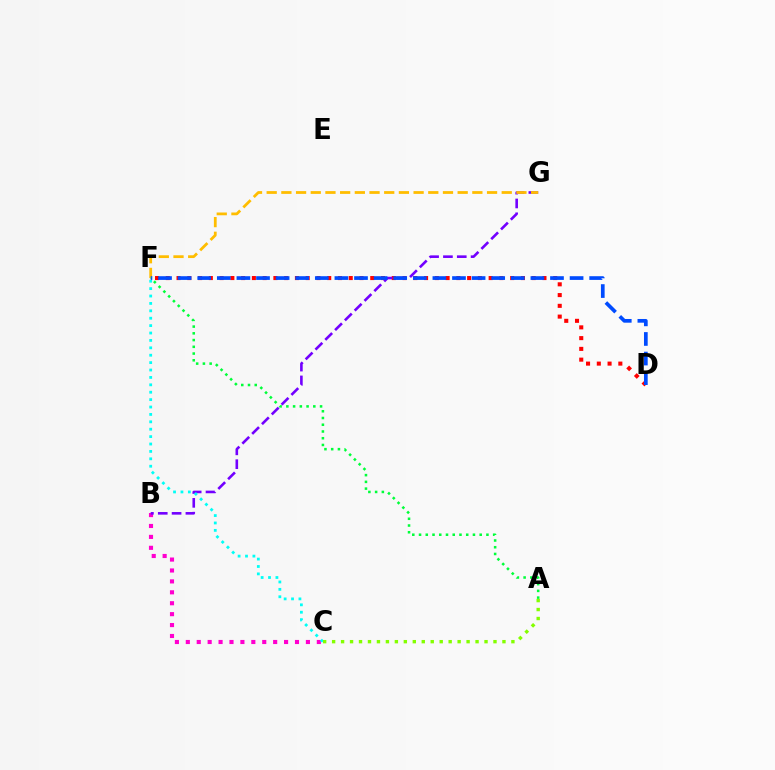{('D', 'F'): [{'color': '#ff0000', 'line_style': 'dotted', 'thickness': 2.92}, {'color': '#004bff', 'line_style': 'dashed', 'thickness': 2.66}], ('B', 'C'): [{'color': '#ff00cf', 'line_style': 'dotted', 'thickness': 2.97}], ('B', 'G'): [{'color': '#7200ff', 'line_style': 'dashed', 'thickness': 1.88}], ('C', 'F'): [{'color': '#00fff6', 'line_style': 'dotted', 'thickness': 2.01}], ('F', 'G'): [{'color': '#ffbd00', 'line_style': 'dashed', 'thickness': 2.0}], ('A', 'F'): [{'color': '#00ff39', 'line_style': 'dotted', 'thickness': 1.83}], ('A', 'C'): [{'color': '#84ff00', 'line_style': 'dotted', 'thickness': 2.44}]}